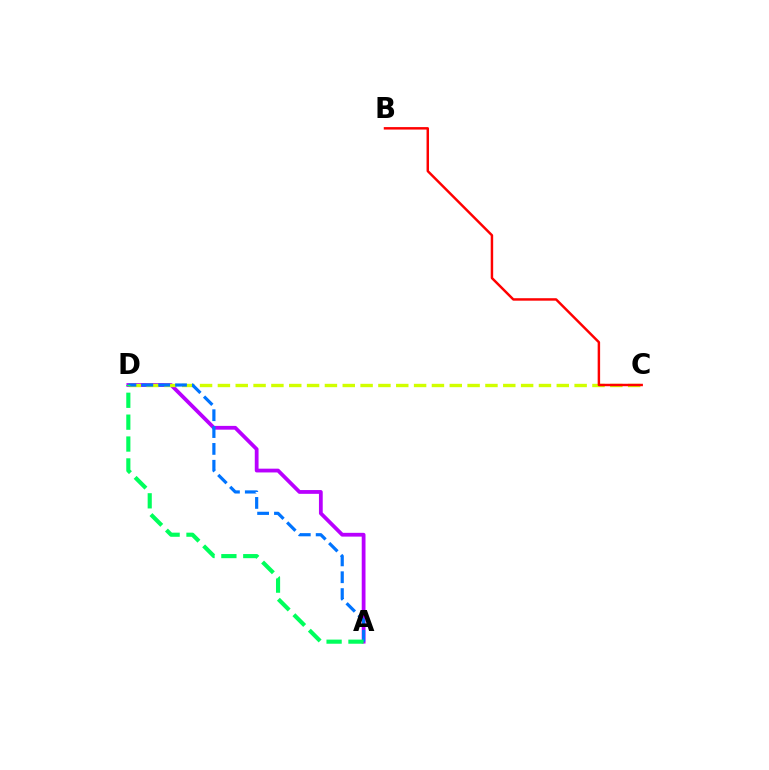{('A', 'D'): [{'color': '#b900ff', 'line_style': 'solid', 'thickness': 2.72}, {'color': '#0074ff', 'line_style': 'dashed', 'thickness': 2.29}, {'color': '#00ff5c', 'line_style': 'dashed', 'thickness': 2.97}], ('C', 'D'): [{'color': '#d1ff00', 'line_style': 'dashed', 'thickness': 2.42}], ('B', 'C'): [{'color': '#ff0000', 'line_style': 'solid', 'thickness': 1.77}]}